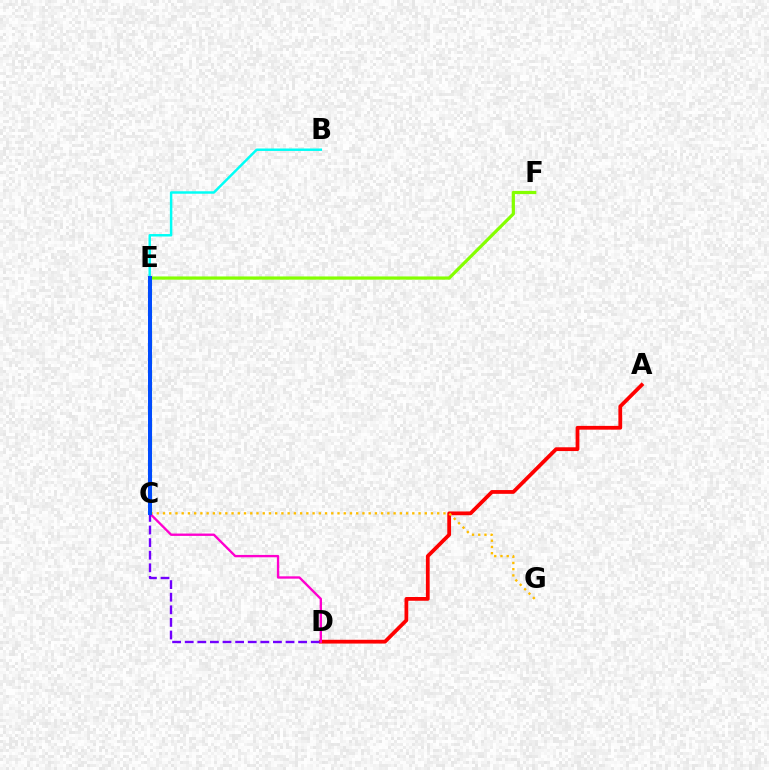{('A', 'D'): [{'color': '#ff0000', 'line_style': 'solid', 'thickness': 2.72}], ('C', 'E'): [{'color': '#00ff39', 'line_style': 'dashed', 'thickness': 2.23}, {'color': '#004bff', 'line_style': 'solid', 'thickness': 2.89}], ('C', 'G'): [{'color': '#ffbd00', 'line_style': 'dotted', 'thickness': 1.69}], ('C', 'D'): [{'color': '#ff00cf', 'line_style': 'solid', 'thickness': 1.69}, {'color': '#7200ff', 'line_style': 'dashed', 'thickness': 1.71}], ('E', 'F'): [{'color': '#84ff00', 'line_style': 'solid', 'thickness': 2.32}], ('B', 'E'): [{'color': '#00fff6', 'line_style': 'solid', 'thickness': 1.77}]}